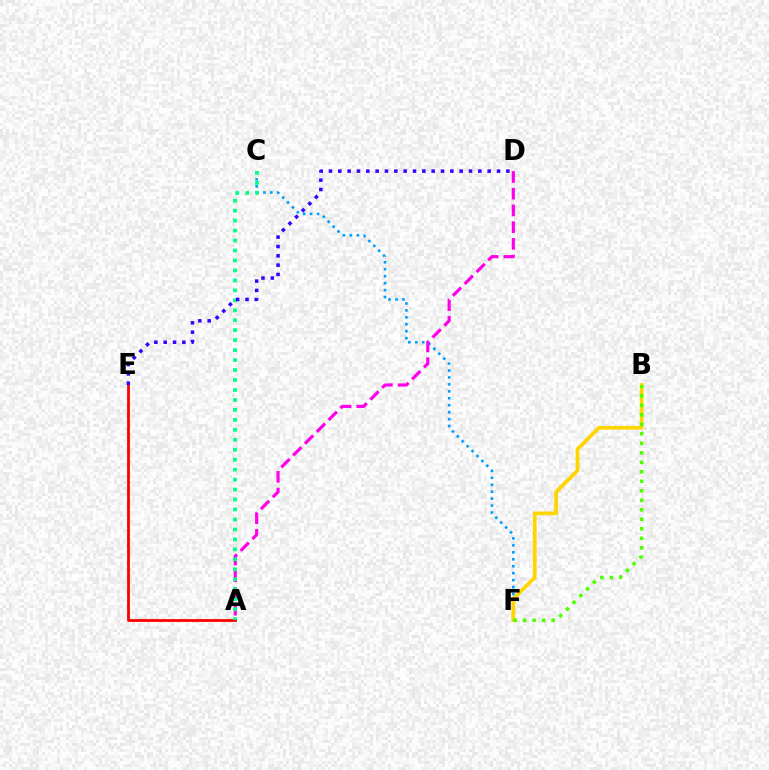{('C', 'F'): [{'color': '#009eff', 'line_style': 'dotted', 'thickness': 1.89}], ('A', 'E'): [{'color': '#ff0000', 'line_style': 'solid', 'thickness': 2.02}], ('B', 'F'): [{'color': '#ffd500', 'line_style': 'solid', 'thickness': 2.66}, {'color': '#4fff00', 'line_style': 'dotted', 'thickness': 2.58}], ('A', 'D'): [{'color': '#ff00ed', 'line_style': 'dashed', 'thickness': 2.27}], ('A', 'C'): [{'color': '#00ff86', 'line_style': 'dotted', 'thickness': 2.71}], ('D', 'E'): [{'color': '#3700ff', 'line_style': 'dotted', 'thickness': 2.54}]}